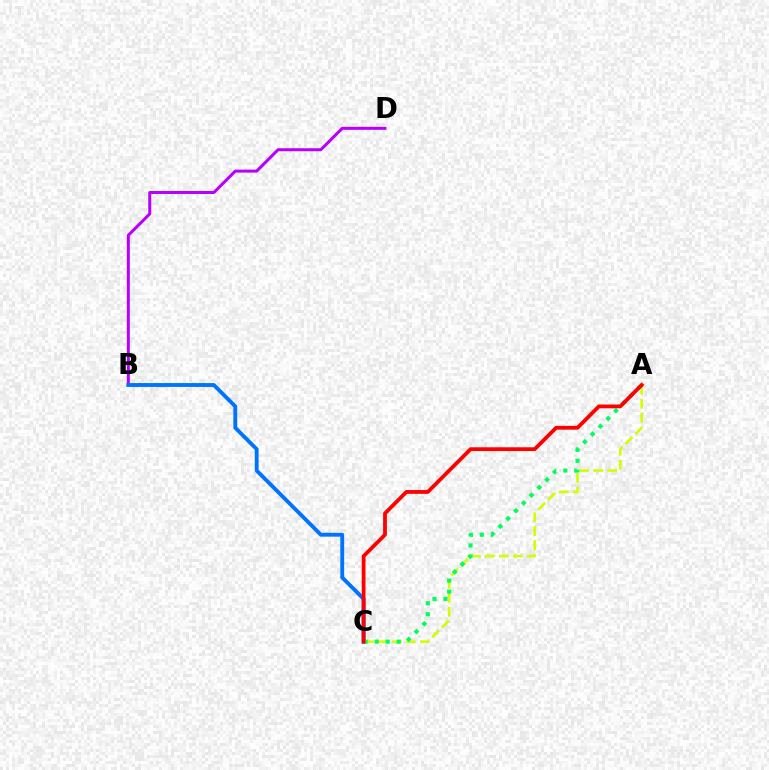{('B', 'D'): [{'color': '#b900ff', 'line_style': 'solid', 'thickness': 2.17}], ('A', 'C'): [{'color': '#d1ff00', 'line_style': 'dashed', 'thickness': 1.9}, {'color': '#00ff5c', 'line_style': 'dotted', 'thickness': 2.99}, {'color': '#ff0000', 'line_style': 'solid', 'thickness': 2.73}], ('B', 'C'): [{'color': '#0074ff', 'line_style': 'solid', 'thickness': 2.78}]}